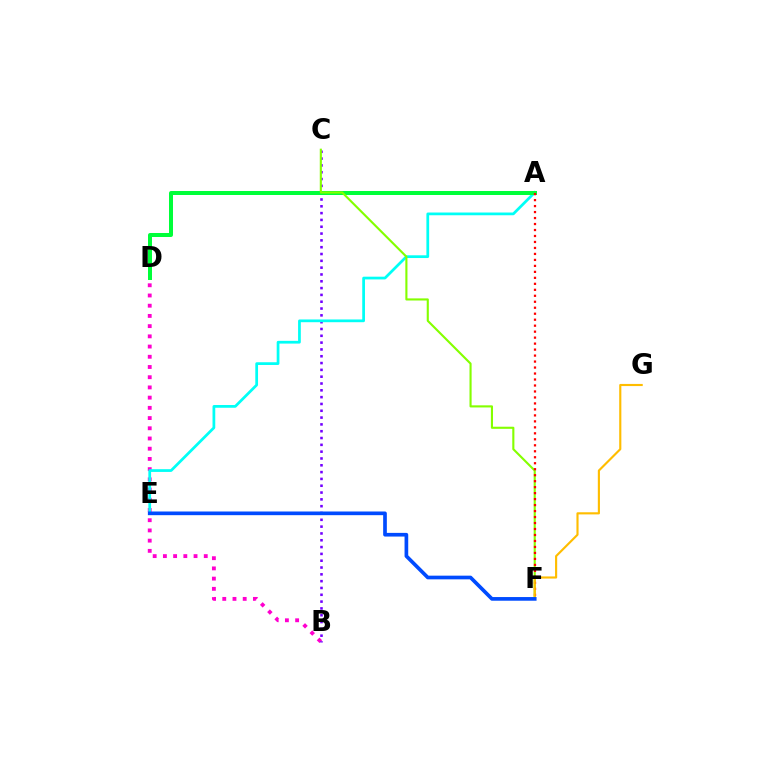{('B', 'D'): [{'color': '#ff00cf', 'line_style': 'dotted', 'thickness': 2.78}], ('B', 'C'): [{'color': '#7200ff', 'line_style': 'dotted', 'thickness': 1.85}], ('A', 'E'): [{'color': '#00fff6', 'line_style': 'solid', 'thickness': 1.97}], ('A', 'D'): [{'color': '#00ff39', 'line_style': 'solid', 'thickness': 2.88}], ('C', 'F'): [{'color': '#84ff00', 'line_style': 'solid', 'thickness': 1.52}], ('A', 'F'): [{'color': '#ff0000', 'line_style': 'dotted', 'thickness': 1.62}], ('F', 'G'): [{'color': '#ffbd00', 'line_style': 'solid', 'thickness': 1.54}], ('E', 'F'): [{'color': '#004bff', 'line_style': 'solid', 'thickness': 2.65}]}